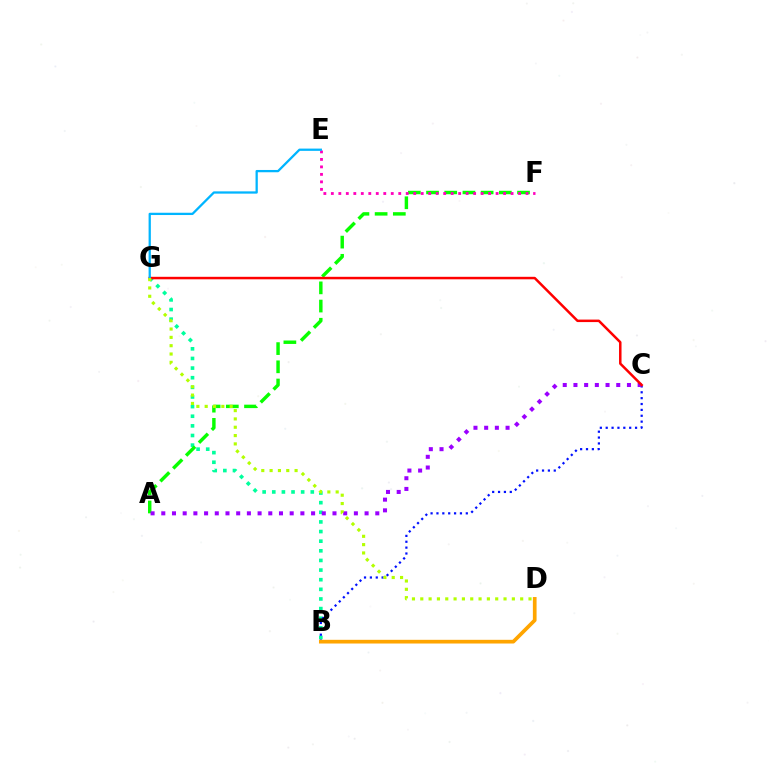{('B', 'G'): [{'color': '#00ff9d', 'line_style': 'dotted', 'thickness': 2.62}], ('A', 'F'): [{'color': '#08ff00', 'line_style': 'dashed', 'thickness': 2.47}], ('E', 'F'): [{'color': '#ff00bd', 'line_style': 'dotted', 'thickness': 2.03}], ('B', 'C'): [{'color': '#0010ff', 'line_style': 'dotted', 'thickness': 1.6}], ('A', 'C'): [{'color': '#9b00ff', 'line_style': 'dotted', 'thickness': 2.91}], ('C', 'G'): [{'color': '#ff0000', 'line_style': 'solid', 'thickness': 1.8}], ('B', 'D'): [{'color': '#ffa500', 'line_style': 'solid', 'thickness': 2.66}], ('E', 'G'): [{'color': '#00b5ff', 'line_style': 'solid', 'thickness': 1.64}], ('D', 'G'): [{'color': '#b3ff00', 'line_style': 'dotted', 'thickness': 2.26}]}